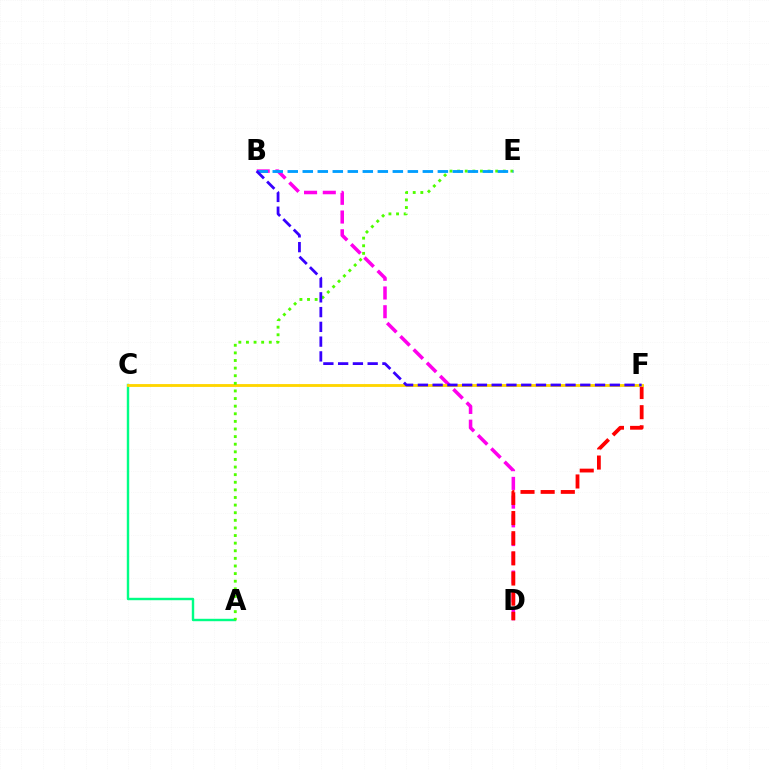{('A', 'C'): [{'color': '#00ff86', 'line_style': 'solid', 'thickness': 1.74}], ('B', 'D'): [{'color': '#ff00ed', 'line_style': 'dashed', 'thickness': 2.55}], ('D', 'F'): [{'color': '#ff0000', 'line_style': 'dashed', 'thickness': 2.74}], ('C', 'F'): [{'color': '#ffd500', 'line_style': 'solid', 'thickness': 2.05}], ('A', 'E'): [{'color': '#4fff00', 'line_style': 'dotted', 'thickness': 2.07}], ('B', 'E'): [{'color': '#009eff', 'line_style': 'dashed', 'thickness': 2.04}], ('B', 'F'): [{'color': '#3700ff', 'line_style': 'dashed', 'thickness': 2.01}]}